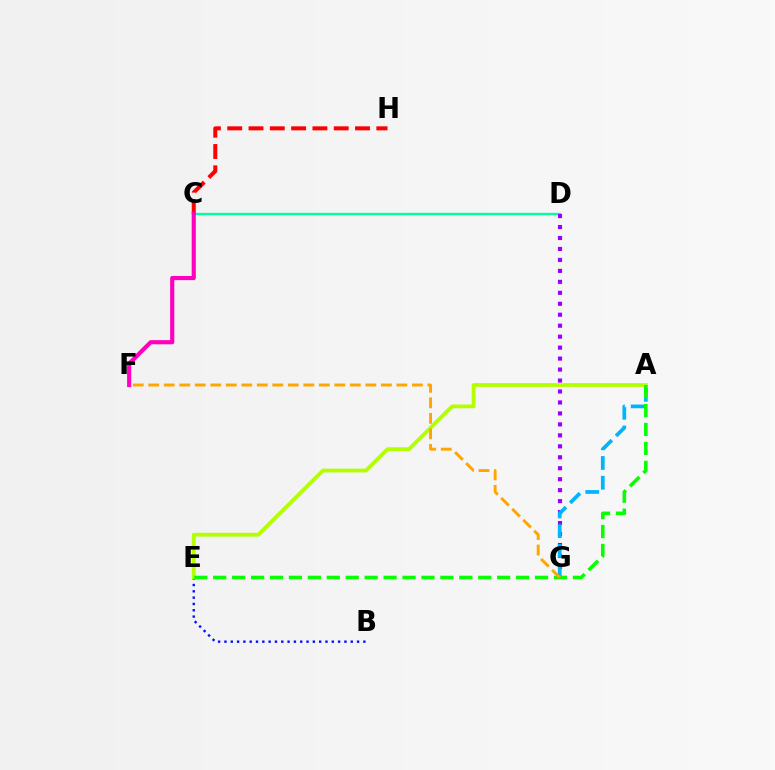{('B', 'E'): [{'color': '#0010ff', 'line_style': 'dotted', 'thickness': 1.72}], ('C', 'D'): [{'color': '#00ff9d', 'line_style': 'solid', 'thickness': 1.69}], ('A', 'E'): [{'color': '#b3ff00', 'line_style': 'solid', 'thickness': 2.73}, {'color': '#08ff00', 'line_style': 'dashed', 'thickness': 2.57}], ('D', 'G'): [{'color': '#9b00ff', 'line_style': 'dotted', 'thickness': 2.98}], ('C', 'H'): [{'color': '#ff0000', 'line_style': 'dashed', 'thickness': 2.89}], ('A', 'G'): [{'color': '#00b5ff', 'line_style': 'dashed', 'thickness': 2.68}], ('C', 'F'): [{'color': '#ff00bd', 'line_style': 'solid', 'thickness': 2.98}], ('F', 'G'): [{'color': '#ffa500', 'line_style': 'dashed', 'thickness': 2.11}]}